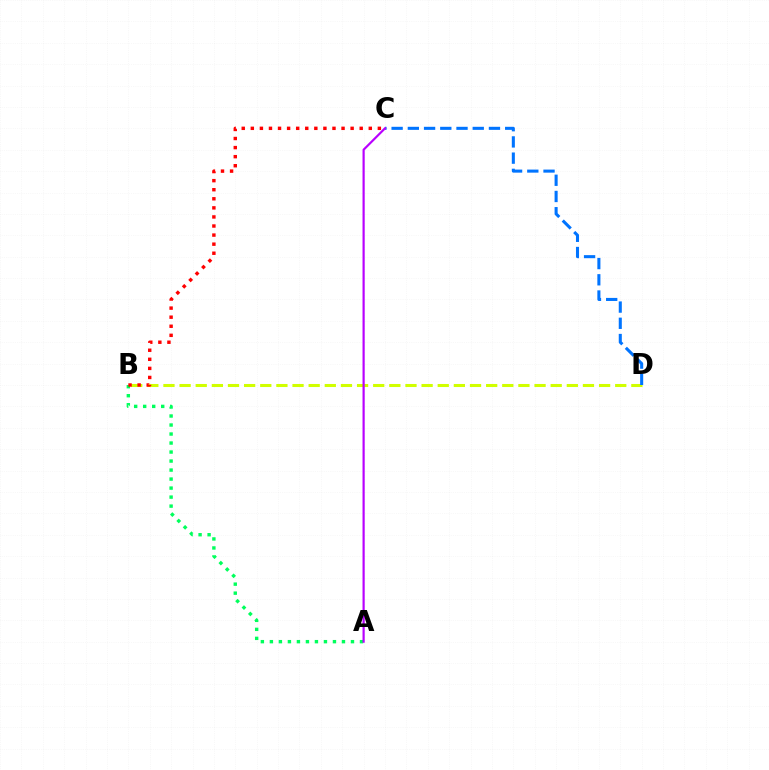{('B', 'D'): [{'color': '#d1ff00', 'line_style': 'dashed', 'thickness': 2.19}], ('C', 'D'): [{'color': '#0074ff', 'line_style': 'dashed', 'thickness': 2.2}], ('A', 'B'): [{'color': '#00ff5c', 'line_style': 'dotted', 'thickness': 2.45}], ('B', 'C'): [{'color': '#ff0000', 'line_style': 'dotted', 'thickness': 2.47}], ('A', 'C'): [{'color': '#b900ff', 'line_style': 'solid', 'thickness': 1.57}]}